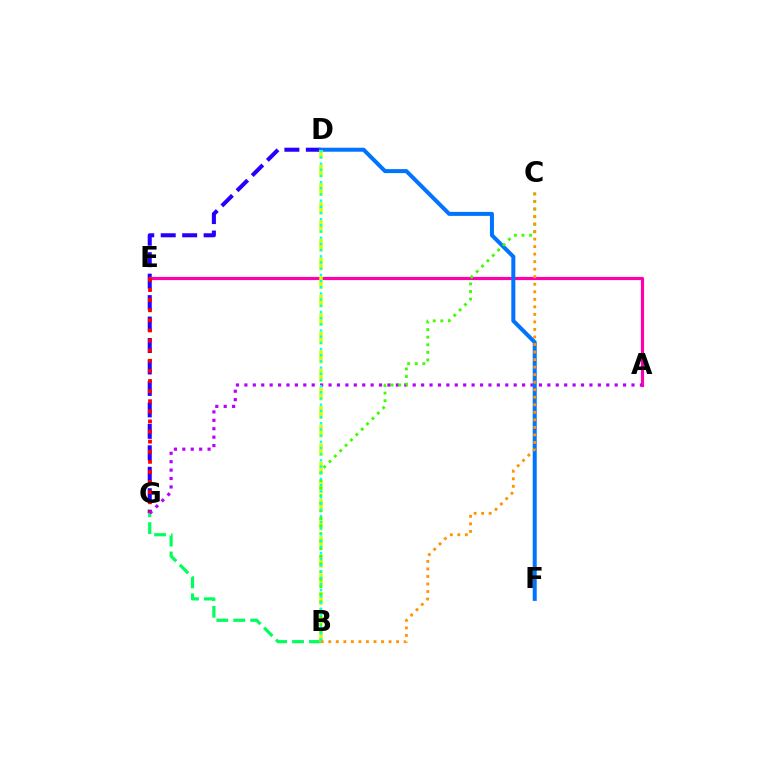{('D', 'G'): [{'color': '#2500ff', 'line_style': 'dashed', 'thickness': 2.91}], ('A', 'E'): [{'color': '#ff00ac', 'line_style': 'solid', 'thickness': 2.27}], ('B', 'G'): [{'color': '#00ff5c', 'line_style': 'dashed', 'thickness': 2.3}], ('E', 'G'): [{'color': '#ff0000', 'line_style': 'dotted', 'thickness': 2.75}], ('A', 'G'): [{'color': '#b900ff', 'line_style': 'dotted', 'thickness': 2.29}], ('D', 'F'): [{'color': '#0074ff', 'line_style': 'solid', 'thickness': 2.88}], ('B', 'D'): [{'color': '#d1ff00', 'line_style': 'dashed', 'thickness': 2.52}, {'color': '#00fff6', 'line_style': 'dotted', 'thickness': 1.68}], ('B', 'C'): [{'color': '#3dff00', 'line_style': 'dotted', 'thickness': 2.06}, {'color': '#ff9400', 'line_style': 'dotted', 'thickness': 2.05}]}